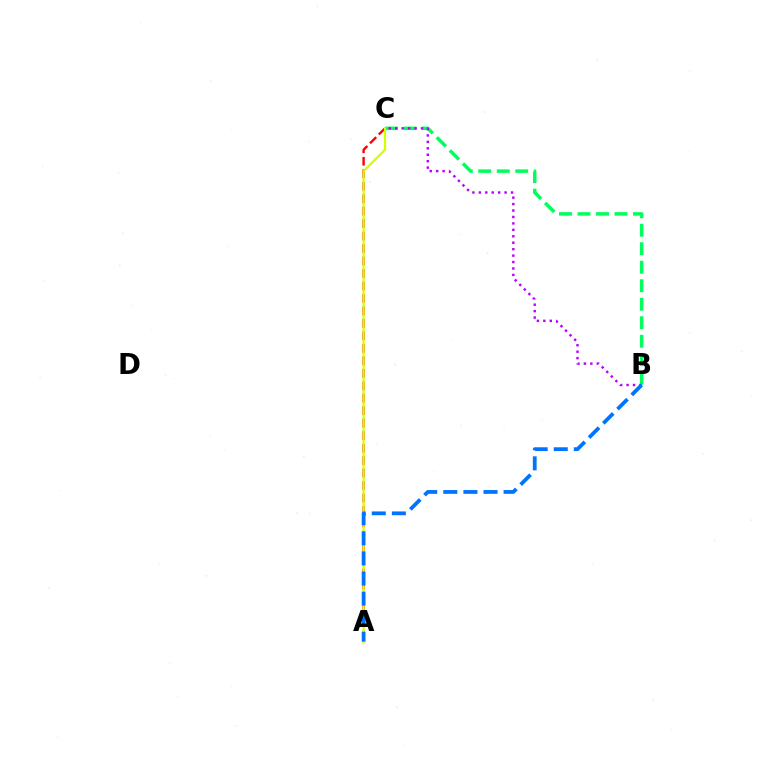{('B', 'C'): [{'color': '#00ff5c', 'line_style': 'dashed', 'thickness': 2.51}, {'color': '#b900ff', 'line_style': 'dotted', 'thickness': 1.75}], ('A', 'C'): [{'color': '#ff0000', 'line_style': 'dashed', 'thickness': 1.69}, {'color': '#d1ff00', 'line_style': 'solid', 'thickness': 1.61}], ('A', 'B'): [{'color': '#0074ff', 'line_style': 'dashed', 'thickness': 2.73}]}